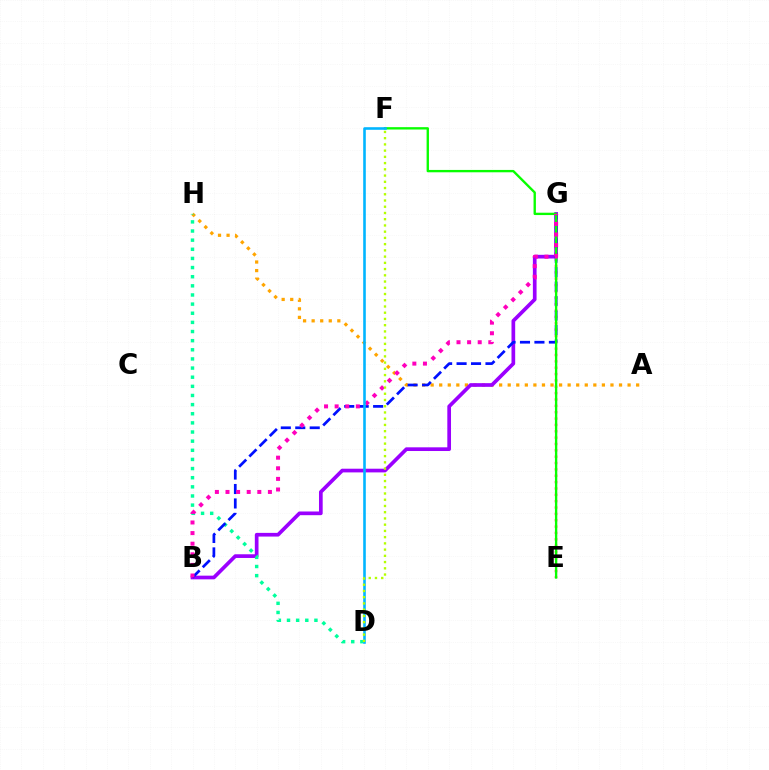{('E', 'G'): [{'color': '#ff0000', 'line_style': 'dotted', 'thickness': 1.73}], ('A', 'H'): [{'color': '#ffa500', 'line_style': 'dotted', 'thickness': 2.33}], ('B', 'G'): [{'color': '#9b00ff', 'line_style': 'solid', 'thickness': 2.66}, {'color': '#0010ff', 'line_style': 'dashed', 'thickness': 1.96}, {'color': '#ff00bd', 'line_style': 'dotted', 'thickness': 2.88}], ('D', 'H'): [{'color': '#00ff9d', 'line_style': 'dotted', 'thickness': 2.48}], ('E', 'F'): [{'color': '#08ff00', 'line_style': 'solid', 'thickness': 1.7}], ('D', 'F'): [{'color': '#00b5ff', 'line_style': 'solid', 'thickness': 1.87}, {'color': '#b3ff00', 'line_style': 'dotted', 'thickness': 1.69}]}